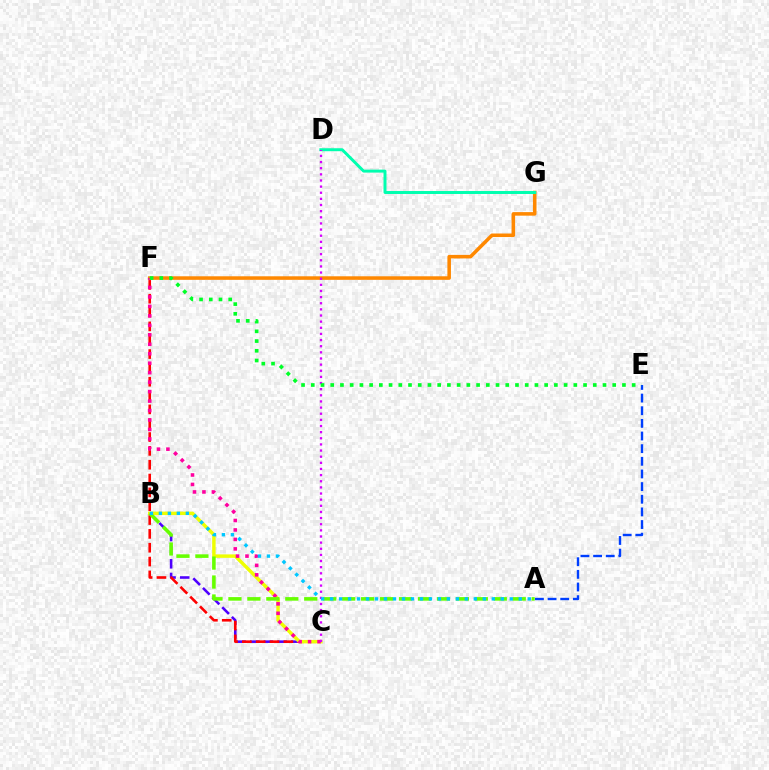{('B', 'C'): [{'color': '#4f00ff', 'line_style': 'dashed', 'thickness': 1.85}, {'color': '#eeff00', 'line_style': 'solid', 'thickness': 2.48}], ('C', 'F'): [{'color': '#ff0000', 'line_style': 'dashed', 'thickness': 1.88}, {'color': '#ff00a0', 'line_style': 'dotted', 'thickness': 2.57}], ('F', 'G'): [{'color': '#ff8800', 'line_style': 'solid', 'thickness': 2.56}], ('A', 'E'): [{'color': '#003fff', 'line_style': 'dashed', 'thickness': 1.72}], ('D', 'G'): [{'color': '#00ffaf', 'line_style': 'solid', 'thickness': 2.13}], ('C', 'D'): [{'color': '#d600ff', 'line_style': 'dotted', 'thickness': 1.67}], ('A', 'B'): [{'color': '#66ff00', 'line_style': 'dashed', 'thickness': 2.57}, {'color': '#00c7ff', 'line_style': 'dotted', 'thickness': 2.44}], ('E', 'F'): [{'color': '#00ff27', 'line_style': 'dotted', 'thickness': 2.64}]}